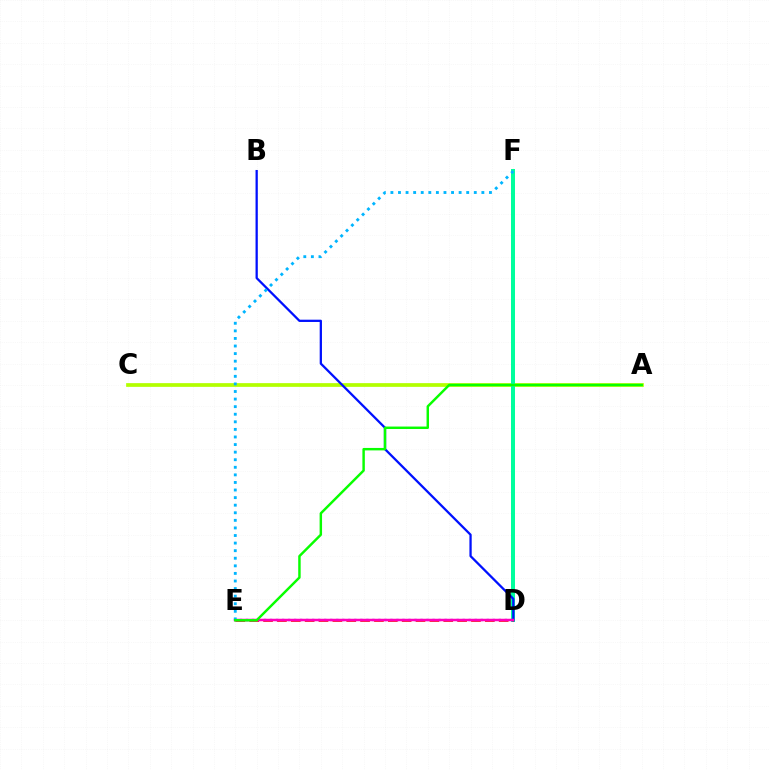{('A', 'C'): [{'color': '#b3ff00', 'line_style': 'solid', 'thickness': 2.68}], ('D', 'F'): [{'color': '#ffa500', 'line_style': 'solid', 'thickness': 1.54}, {'color': '#00ff9d', 'line_style': 'solid', 'thickness': 2.87}], ('B', 'D'): [{'color': '#0010ff', 'line_style': 'solid', 'thickness': 1.64}], ('D', 'E'): [{'color': '#ff0000', 'line_style': 'dashed', 'thickness': 1.88}, {'color': '#9b00ff', 'line_style': 'dotted', 'thickness': 1.64}, {'color': '#ff00bd', 'line_style': 'solid', 'thickness': 1.8}], ('E', 'F'): [{'color': '#00b5ff', 'line_style': 'dotted', 'thickness': 2.06}], ('A', 'E'): [{'color': '#08ff00', 'line_style': 'solid', 'thickness': 1.77}]}